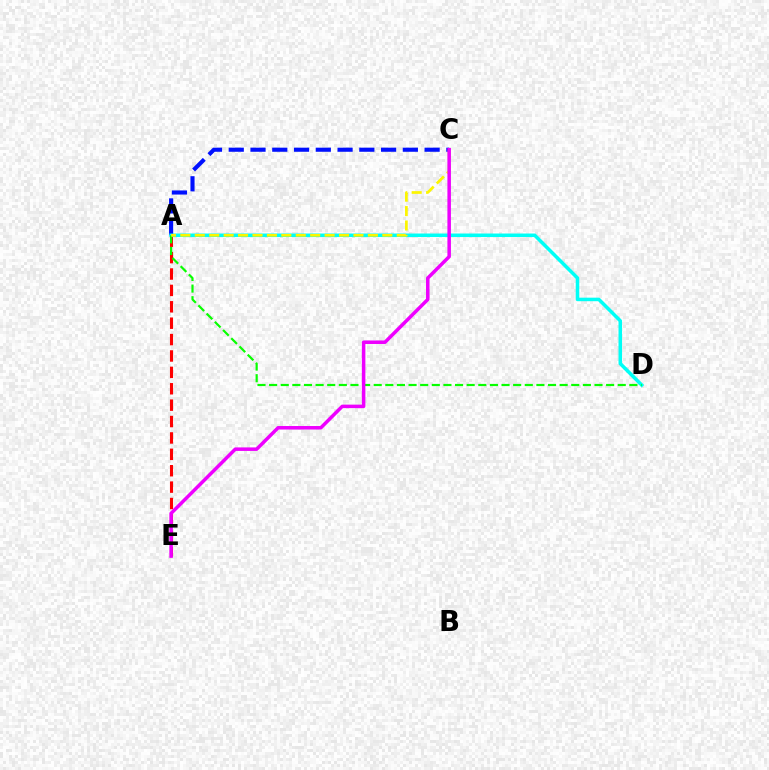{('A', 'E'): [{'color': '#ff0000', 'line_style': 'dashed', 'thickness': 2.23}], ('A', 'C'): [{'color': '#0010ff', 'line_style': 'dashed', 'thickness': 2.96}, {'color': '#fcf500', 'line_style': 'dashed', 'thickness': 1.96}], ('A', 'D'): [{'color': '#00fff6', 'line_style': 'solid', 'thickness': 2.54}, {'color': '#08ff00', 'line_style': 'dashed', 'thickness': 1.58}], ('C', 'E'): [{'color': '#ee00ff', 'line_style': 'solid', 'thickness': 2.53}]}